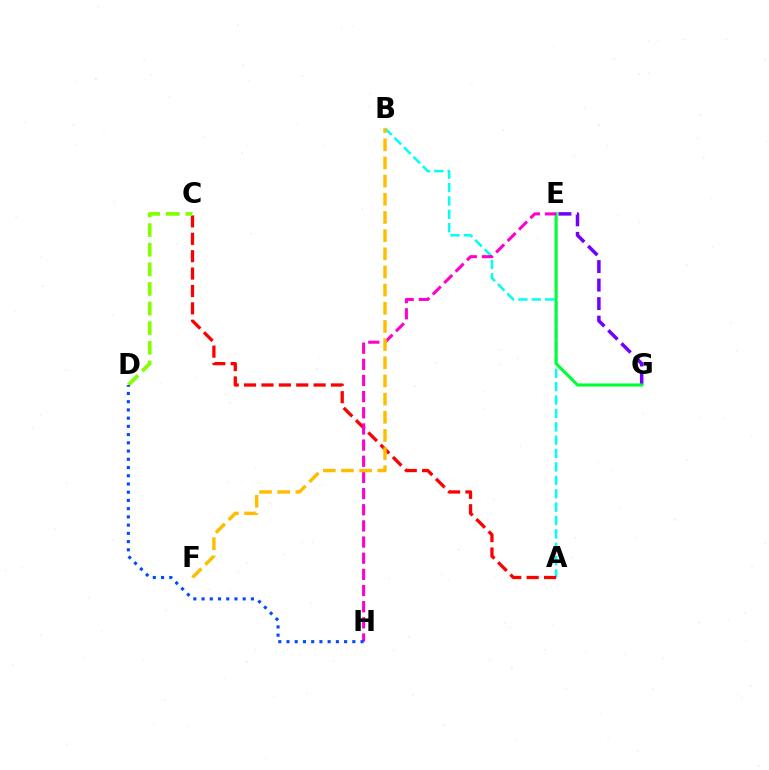{('E', 'G'): [{'color': '#7200ff', 'line_style': 'dashed', 'thickness': 2.52}, {'color': '#00ff39', 'line_style': 'solid', 'thickness': 2.26}], ('A', 'B'): [{'color': '#00fff6', 'line_style': 'dashed', 'thickness': 1.82}], ('A', 'C'): [{'color': '#ff0000', 'line_style': 'dashed', 'thickness': 2.36}], ('E', 'H'): [{'color': '#ff00cf', 'line_style': 'dashed', 'thickness': 2.19}], ('C', 'D'): [{'color': '#84ff00', 'line_style': 'dashed', 'thickness': 2.66}], ('D', 'H'): [{'color': '#004bff', 'line_style': 'dotted', 'thickness': 2.24}], ('B', 'F'): [{'color': '#ffbd00', 'line_style': 'dashed', 'thickness': 2.47}]}